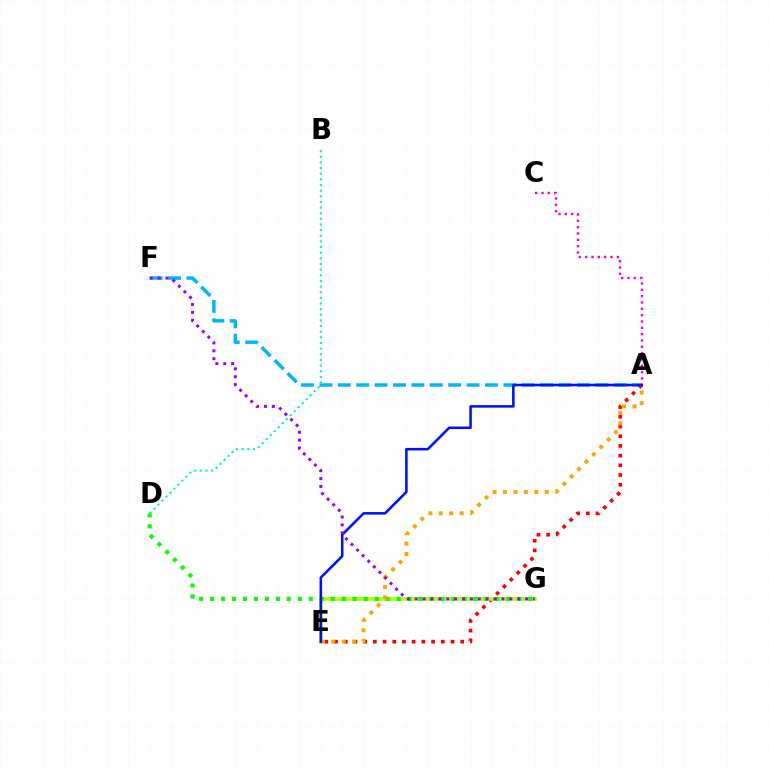{('A', 'F'): [{'color': '#00b5ff', 'line_style': 'dashed', 'thickness': 2.5}], ('B', 'D'): [{'color': '#00ff9d', 'line_style': 'dotted', 'thickness': 1.53}], ('A', 'C'): [{'color': '#ff00bd', 'line_style': 'dotted', 'thickness': 1.72}], ('A', 'E'): [{'color': '#ff0000', 'line_style': 'dotted', 'thickness': 2.64}, {'color': '#ffa500', 'line_style': 'dotted', 'thickness': 2.84}, {'color': '#0010ff', 'line_style': 'solid', 'thickness': 1.83}], ('E', 'G'): [{'color': '#b3ff00', 'line_style': 'solid', 'thickness': 2.66}], ('D', 'G'): [{'color': '#08ff00', 'line_style': 'dotted', 'thickness': 2.98}], ('F', 'G'): [{'color': '#9b00ff', 'line_style': 'dotted', 'thickness': 2.14}]}